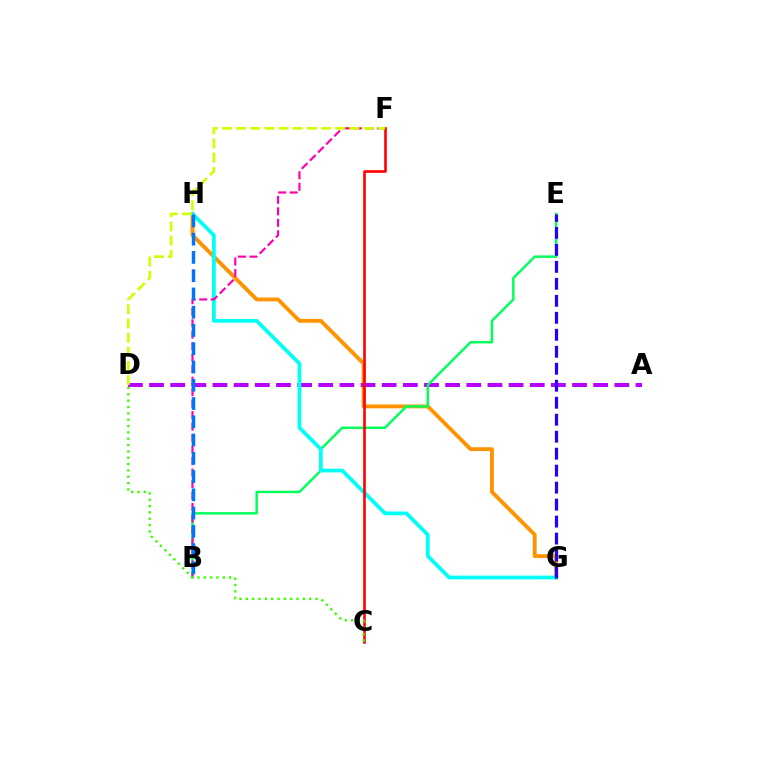{('G', 'H'): [{'color': '#ff9400', 'line_style': 'solid', 'thickness': 2.79}, {'color': '#00fff6', 'line_style': 'solid', 'thickness': 2.69}], ('A', 'D'): [{'color': '#b900ff', 'line_style': 'dashed', 'thickness': 2.87}], ('B', 'E'): [{'color': '#00ff5c', 'line_style': 'solid', 'thickness': 1.76}], ('B', 'F'): [{'color': '#ff00ac', 'line_style': 'dashed', 'thickness': 1.56}], ('B', 'H'): [{'color': '#0074ff', 'line_style': 'dashed', 'thickness': 2.48}], ('E', 'G'): [{'color': '#2500ff', 'line_style': 'dashed', 'thickness': 2.31}], ('C', 'F'): [{'color': '#ff0000', 'line_style': 'solid', 'thickness': 1.88}], ('D', 'F'): [{'color': '#d1ff00', 'line_style': 'dashed', 'thickness': 1.92}], ('C', 'D'): [{'color': '#3dff00', 'line_style': 'dotted', 'thickness': 1.72}]}